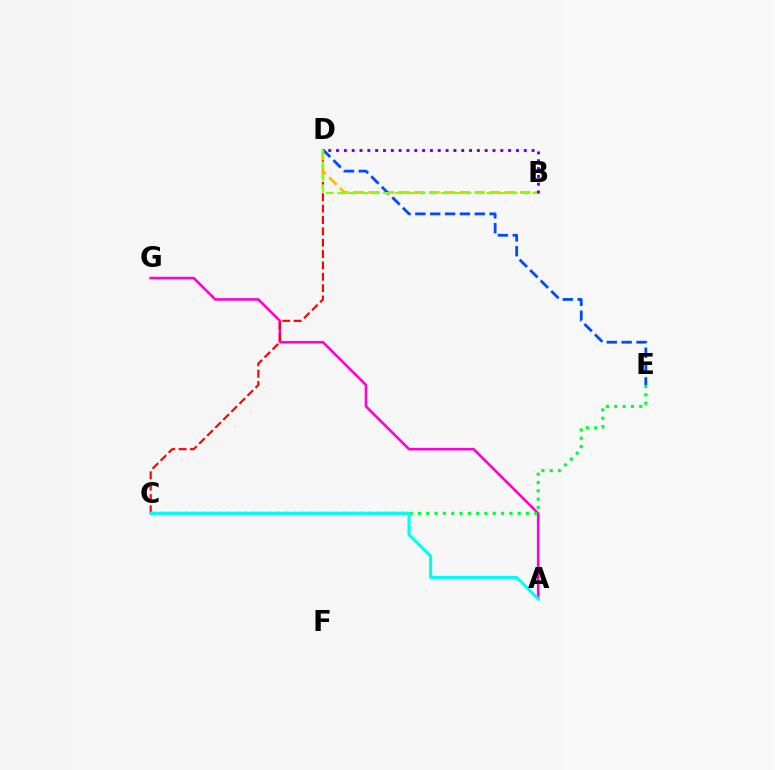{('A', 'G'): [{'color': '#ff00cf', 'line_style': 'solid', 'thickness': 1.86}], ('C', 'D'): [{'color': '#ff0000', 'line_style': 'dashed', 'thickness': 1.54}], ('C', 'E'): [{'color': '#00ff39', 'line_style': 'dotted', 'thickness': 2.26}], ('B', 'D'): [{'color': '#ffbd00', 'line_style': 'dashed', 'thickness': 2.06}, {'color': '#84ff00', 'line_style': 'dashed', 'thickness': 1.56}, {'color': '#7200ff', 'line_style': 'dotted', 'thickness': 2.12}], ('D', 'E'): [{'color': '#004bff', 'line_style': 'dashed', 'thickness': 2.02}], ('A', 'C'): [{'color': '#00fff6', 'line_style': 'solid', 'thickness': 2.27}]}